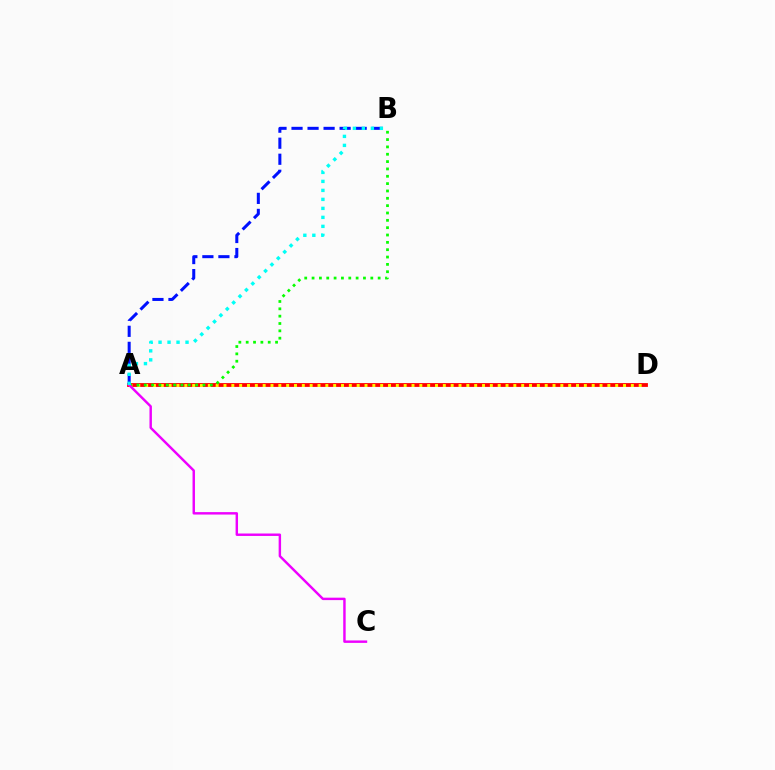{('A', 'D'): [{'color': '#ff0000', 'line_style': 'solid', 'thickness': 2.74}, {'color': '#fcf500', 'line_style': 'dotted', 'thickness': 2.13}], ('A', 'B'): [{'color': '#08ff00', 'line_style': 'dotted', 'thickness': 1.99}, {'color': '#0010ff', 'line_style': 'dashed', 'thickness': 2.18}, {'color': '#00fff6', 'line_style': 'dotted', 'thickness': 2.44}], ('A', 'C'): [{'color': '#ee00ff', 'line_style': 'solid', 'thickness': 1.75}]}